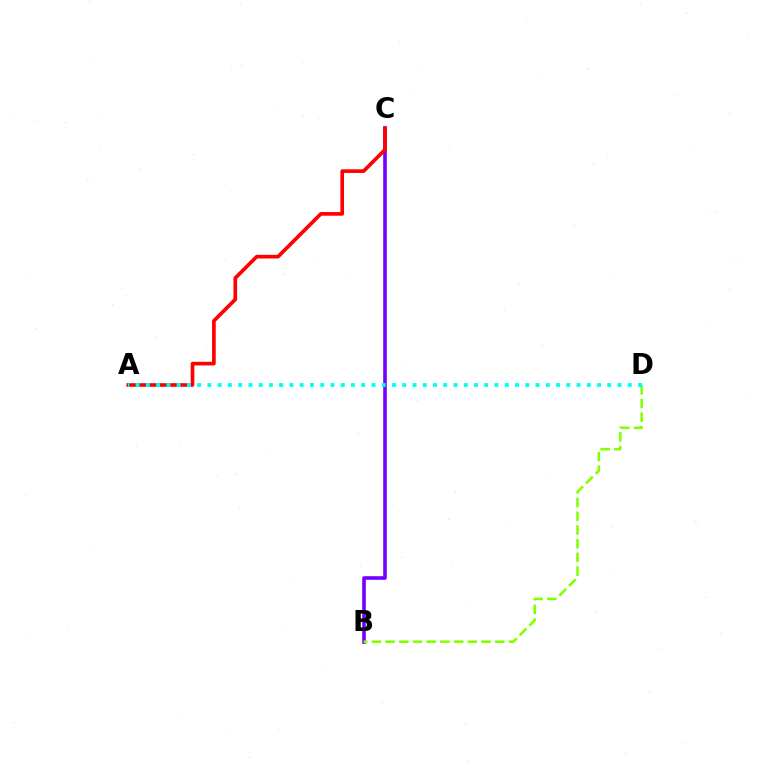{('B', 'C'): [{'color': '#7200ff', 'line_style': 'solid', 'thickness': 2.6}], ('B', 'D'): [{'color': '#84ff00', 'line_style': 'dashed', 'thickness': 1.86}], ('A', 'C'): [{'color': '#ff0000', 'line_style': 'solid', 'thickness': 2.63}], ('A', 'D'): [{'color': '#00fff6', 'line_style': 'dotted', 'thickness': 2.79}]}